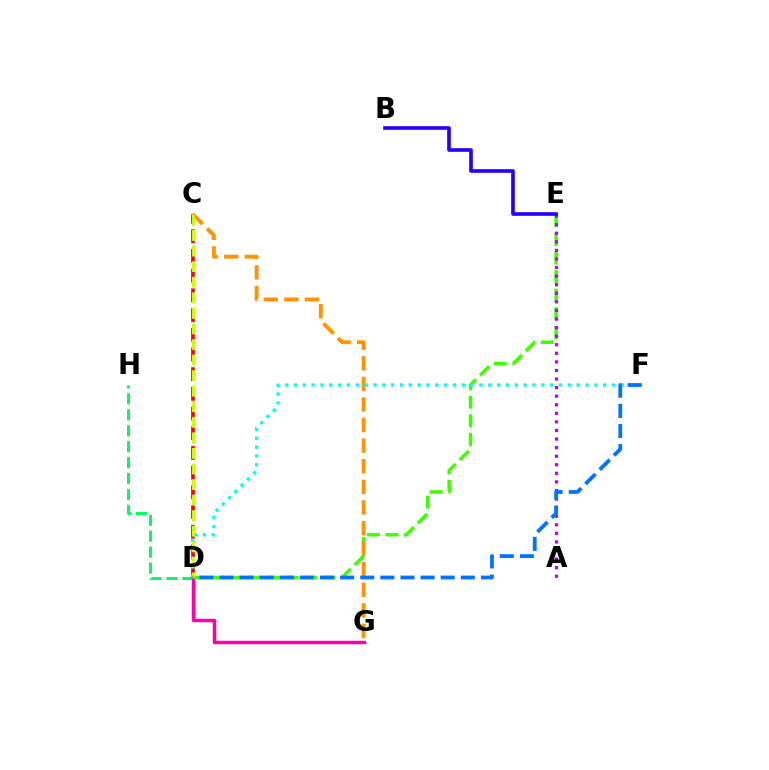{('D', 'E'): [{'color': '#3dff00', 'line_style': 'dashed', 'thickness': 2.53}], ('D', 'H'): [{'color': '#00ff5c', 'line_style': 'dashed', 'thickness': 2.17}], ('A', 'E'): [{'color': '#b900ff', 'line_style': 'dotted', 'thickness': 2.33}], ('C', 'D'): [{'color': '#ff0000', 'line_style': 'dashed', 'thickness': 2.68}, {'color': '#d1ff00', 'line_style': 'dashed', 'thickness': 2.11}], ('B', 'E'): [{'color': '#2500ff', 'line_style': 'solid', 'thickness': 2.61}], ('D', 'G'): [{'color': '#ff00ac', 'line_style': 'solid', 'thickness': 2.49}], ('C', 'G'): [{'color': '#ff9400', 'line_style': 'dashed', 'thickness': 2.8}], ('D', 'F'): [{'color': '#00fff6', 'line_style': 'dotted', 'thickness': 2.4}, {'color': '#0074ff', 'line_style': 'dashed', 'thickness': 2.73}]}